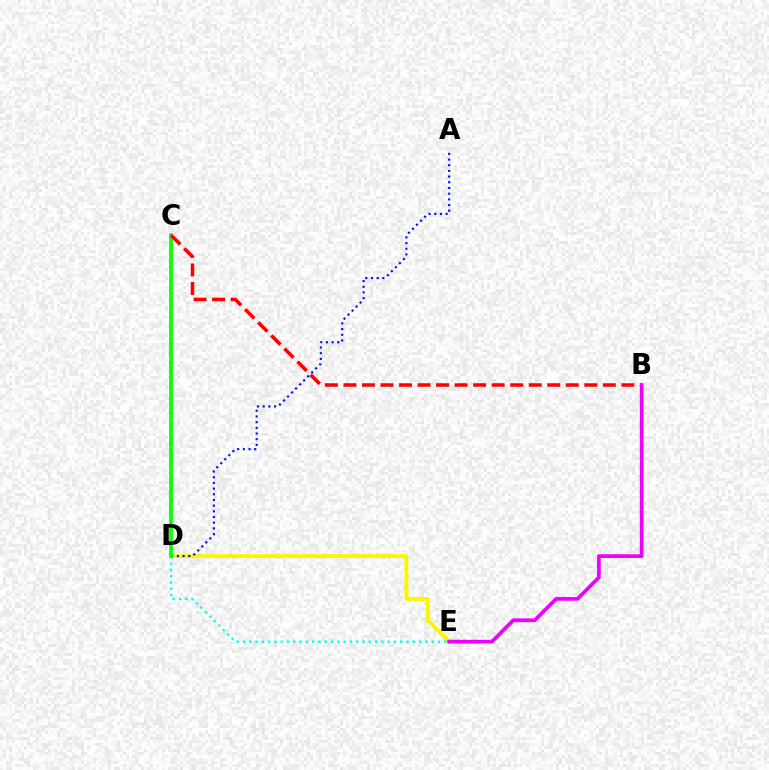{('D', 'E'): [{'color': '#fcf500', 'line_style': 'solid', 'thickness': 2.79}, {'color': '#00fff6', 'line_style': 'dotted', 'thickness': 1.71}], ('A', 'D'): [{'color': '#0010ff', 'line_style': 'dotted', 'thickness': 1.55}], ('C', 'D'): [{'color': '#08ff00', 'line_style': 'solid', 'thickness': 2.67}], ('B', 'C'): [{'color': '#ff0000', 'line_style': 'dashed', 'thickness': 2.52}], ('B', 'E'): [{'color': '#ee00ff', 'line_style': 'solid', 'thickness': 2.67}]}